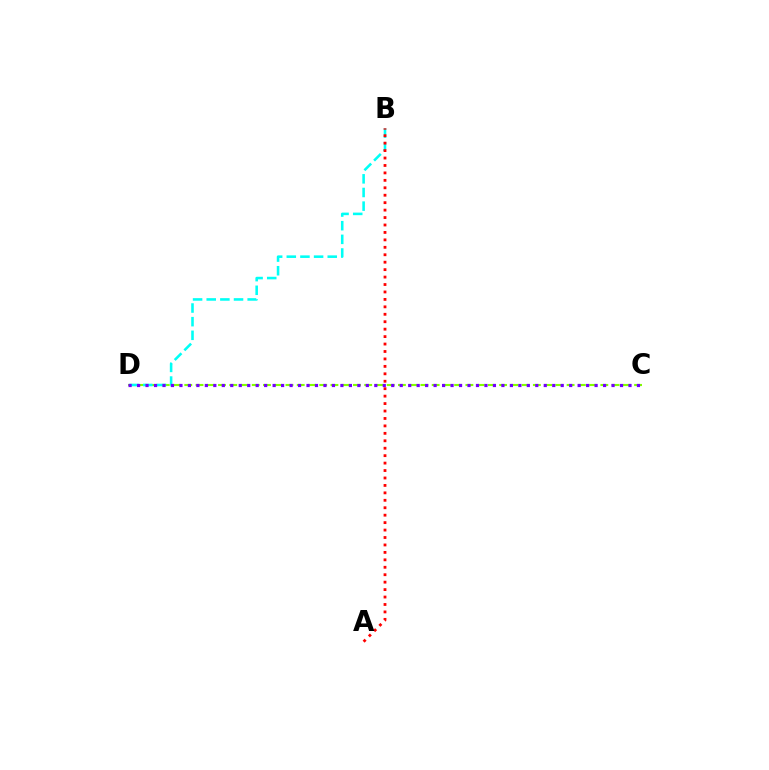{('C', 'D'): [{'color': '#84ff00', 'line_style': 'dashed', 'thickness': 1.53}, {'color': '#7200ff', 'line_style': 'dotted', 'thickness': 2.3}], ('B', 'D'): [{'color': '#00fff6', 'line_style': 'dashed', 'thickness': 1.85}], ('A', 'B'): [{'color': '#ff0000', 'line_style': 'dotted', 'thickness': 2.02}]}